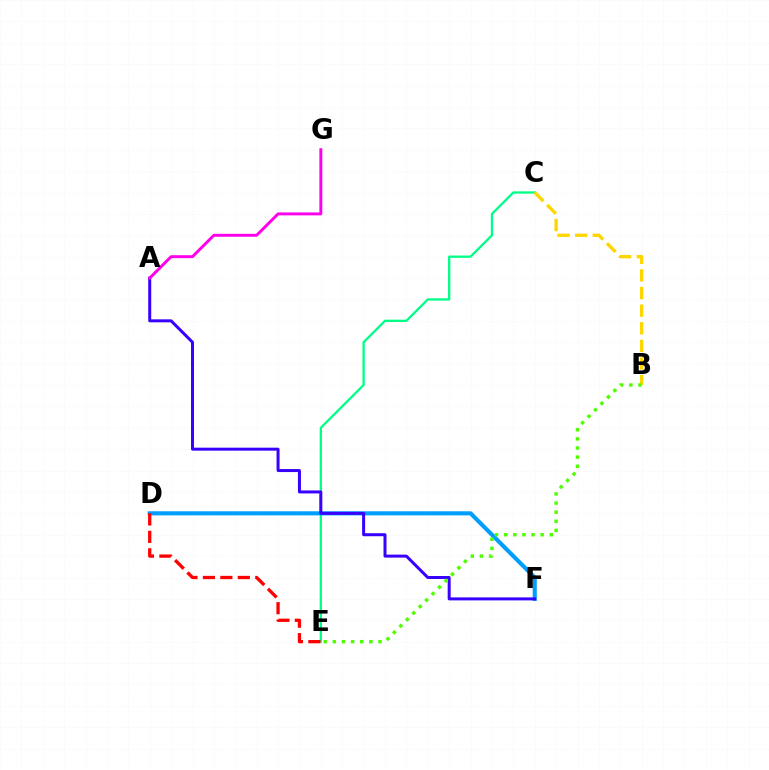{('C', 'E'): [{'color': '#00ff86', 'line_style': 'solid', 'thickness': 1.66}], ('D', 'F'): [{'color': '#009eff', 'line_style': 'solid', 'thickness': 2.95}], ('D', 'E'): [{'color': '#ff0000', 'line_style': 'dashed', 'thickness': 2.37}], ('B', 'C'): [{'color': '#ffd500', 'line_style': 'dashed', 'thickness': 2.39}], ('A', 'F'): [{'color': '#3700ff', 'line_style': 'solid', 'thickness': 2.16}], ('A', 'G'): [{'color': '#ff00ed', 'line_style': 'solid', 'thickness': 2.11}], ('B', 'E'): [{'color': '#4fff00', 'line_style': 'dotted', 'thickness': 2.48}]}